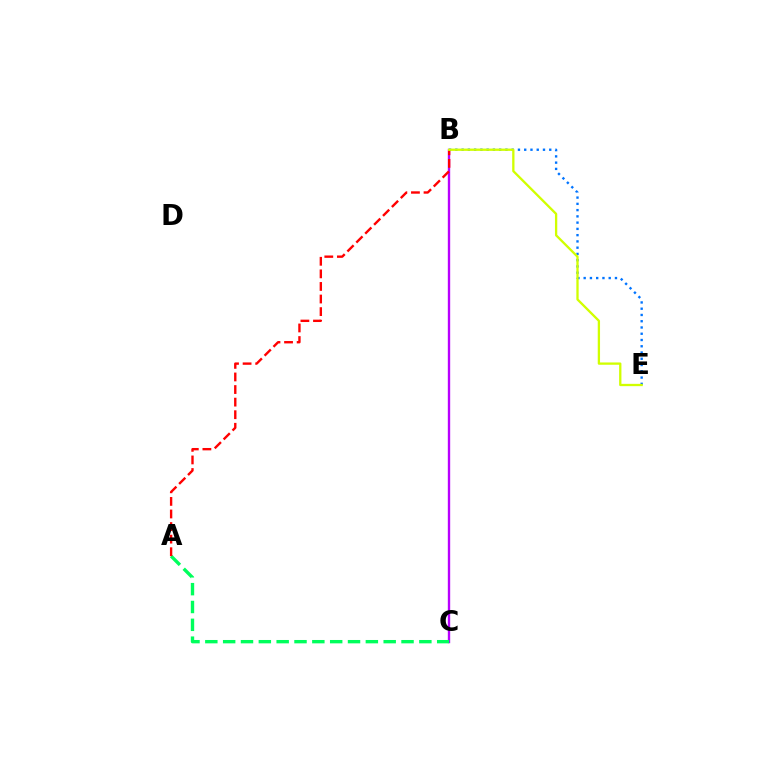{('B', 'C'): [{'color': '#b900ff', 'line_style': 'solid', 'thickness': 1.7}], ('A', 'C'): [{'color': '#00ff5c', 'line_style': 'dashed', 'thickness': 2.42}], ('B', 'E'): [{'color': '#0074ff', 'line_style': 'dotted', 'thickness': 1.7}, {'color': '#d1ff00', 'line_style': 'solid', 'thickness': 1.66}], ('A', 'B'): [{'color': '#ff0000', 'line_style': 'dashed', 'thickness': 1.71}]}